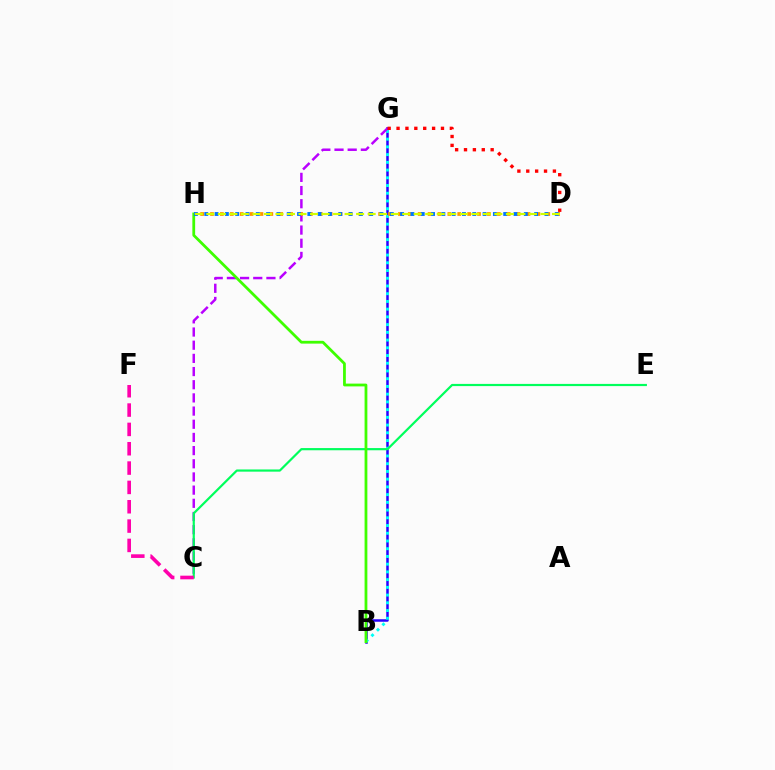{('B', 'G'): [{'color': '#2500ff', 'line_style': 'solid', 'thickness': 1.8}, {'color': '#00fff6', 'line_style': 'dotted', 'thickness': 2.1}], ('C', 'G'): [{'color': '#b900ff', 'line_style': 'dashed', 'thickness': 1.79}], ('C', 'E'): [{'color': '#00ff5c', 'line_style': 'solid', 'thickness': 1.58}], ('B', 'H'): [{'color': '#3dff00', 'line_style': 'solid', 'thickness': 2.0}], ('D', 'H'): [{'color': '#ff9400', 'line_style': 'dotted', 'thickness': 2.69}, {'color': '#0074ff', 'line_style': 'dotted', 'thickness': 2.8}, {'color': '#d1ff00', 'line_style': 'dashed', 'thickness': 1.57}], ('C', 'F'): [{'color': '#ff00ac', 'line_style': 'dashed', 'thickness': 2.63}], ('D', 'G'): [{'color': '#ff0000', 'line_style': 'dotted', 'thickness': 2.41}]}